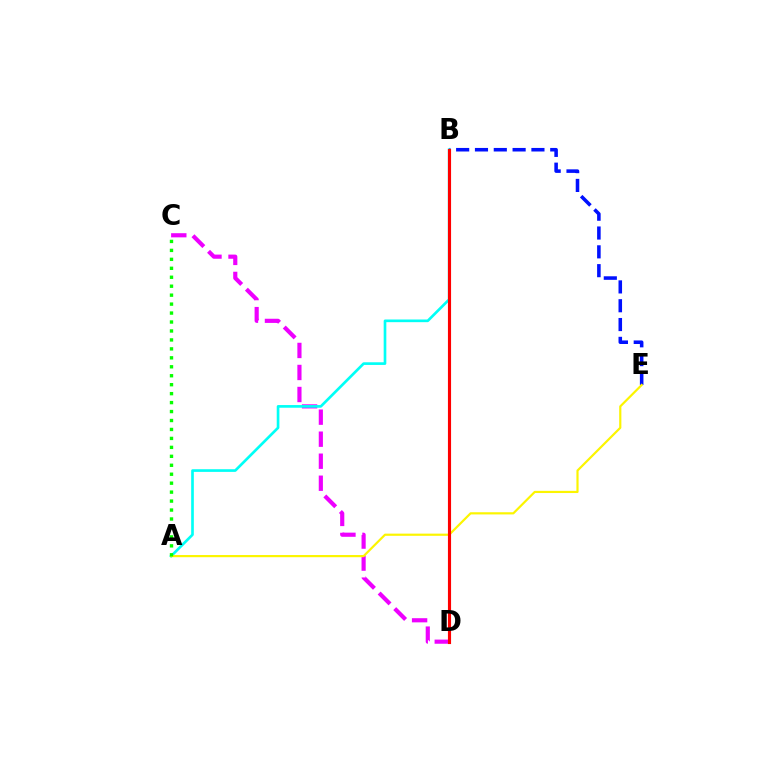{('B', 'E'): [{'color': '#0010ff', 'line_style': 'dashed', 'thickness': 2.56}], ('C', 'D'): [{'color': '#ee00ff', 'line_style': 'dashed', 'thickness': 2.99}], ('A', 'B'): [{'color': '#00fff6', 'line_style': 'solid', 'thickness': 1.92}], ('A', 'E'): [{'color': '#fcf500', 'line_style': 'solid', 'thickness': 1.57}], ('A', 'C'): [{'color': '#08ff00', 'line_style': 'dotted', 'thickness': 2.43}], ('B', 'D'): [{'color': '#ff0000', 'line_style': 'solid', 'thickness': 2.25}]}